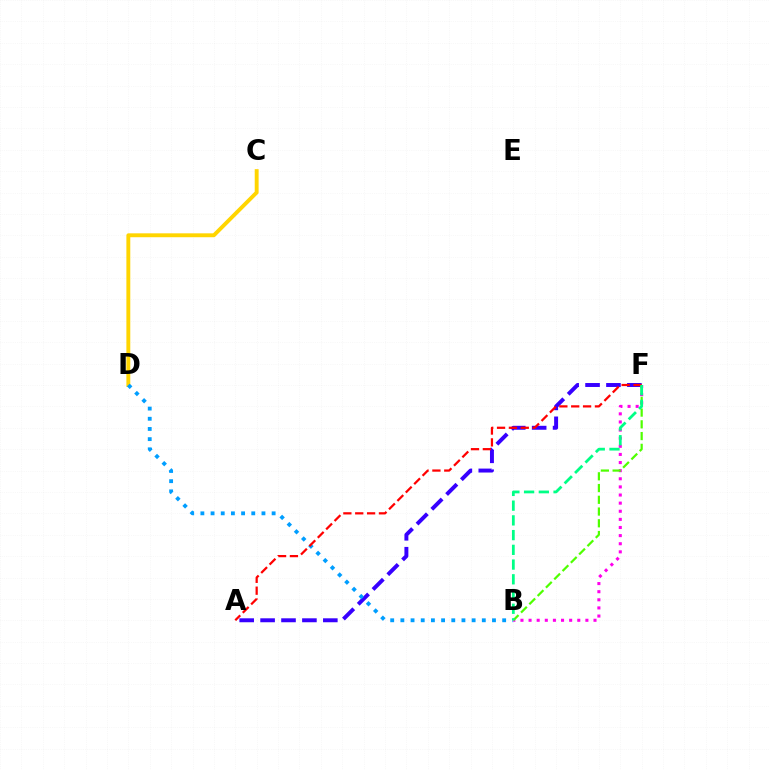{('A', 'F'): [{'color': '#3700ff', 'line_style': 'dashed', 'thickness': 2.84}, {'color': '#ff0000', 'line_style': 'dashed', 'thickness': 1.61}], ('C', 'D'): [{'color': '#ffd500', 'line_style': 'solid', 'thickness': 2.81}], ('B', 'D'): [{'color': '#009eff', 'line_style': 'dotted', 'thickness': 2.77}], ('B', 'F'): [{'color': '#ff00ed', 'line_style': 'dotted', 'thickness': 2.21}, {'color': '#4fff00', 'line_style': 'dashed', 'thickness': 1.6}, {'color': '#00ff86', 'line_style': 'dashed', 'thickness': 2.0}]}